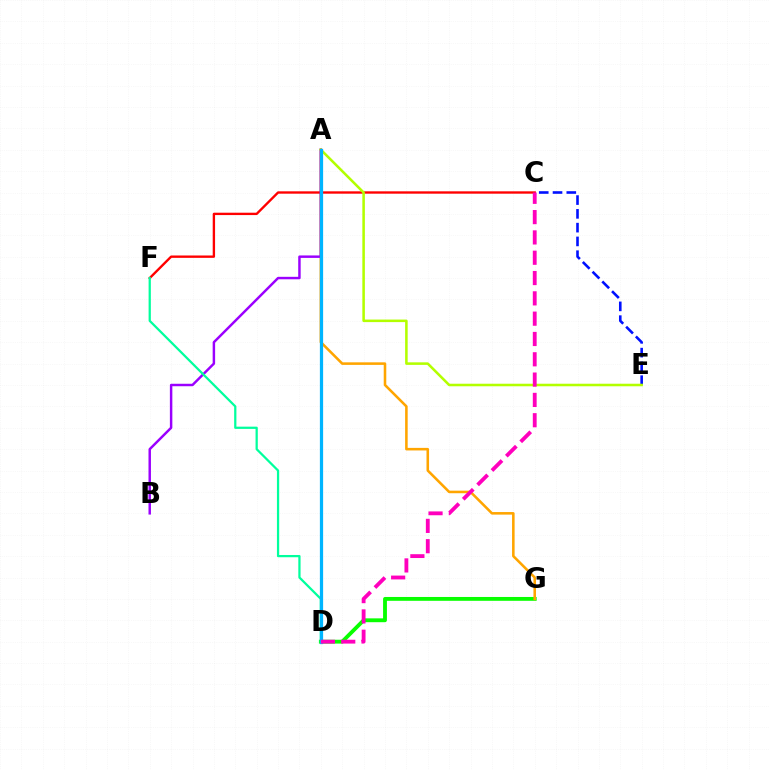{('D', 'G'): [{'color': '#08ff00', 'line_style': 'solid', 'thickness': 2.77}], ('A', 'G'): [{'color': '#ffa500', 'line_style': 'solid', 'thickness': 1.84}], ('C', 'F'): [{'color': '#ff0000', 'line_style': 'solid', 'thickness': 1.7}], ('A', 'B'): [{'color': '#9b00ff', 'line_style': 'solid', 'thickness': 1.77}], ('C', 'E'): [{'color': '#0010ff', 'line_style': 'dashed', 'thickness': 1.87}], ('D', 'F'): [{'color': '#00ff9d', 'line_style': 'solid', 'thickness': 1.62}], ('A', 'E'): [{'color': '#b3ff00', 'line_style': 'solid', 'thickness': 1.83}], ('A', 'D'): [{'color': '#00b5ff', 'line_style': 'solid', 'thickness': 2.33}], ('C', 'D'): [{'color': '#ff00bd', 'line_style': 'dashed', 'thickness': 2.76}]}